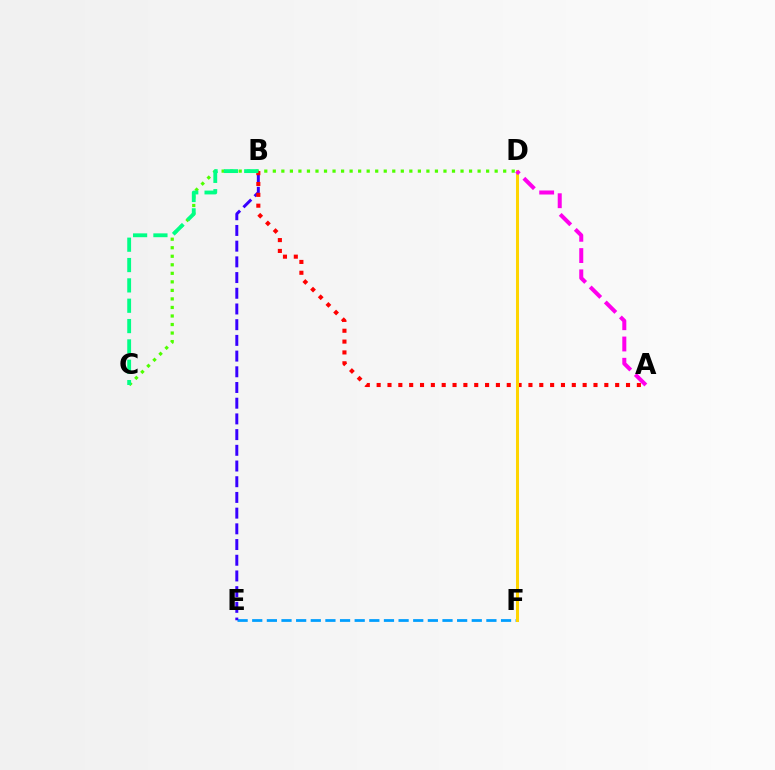{('E', 'F'): [{'color': '#009eff', 'line_style': 'dashed', 'thickness': 1.99}], ('C', 'D'): [{'color': '#4fff00', 'line_style': 'dotted', 'thickness': 2.32}], ('B', 'E'): [{'color': '#3700ff', 'line_style': 'dashed', 'thickness': 2.13}], ('A', 'B'): [{'color': '#ff0000', 'line_style': 'dotted', 'thickness': 2.95}], ('B', 'C'): [{'color': '#00ff86', 'line_style': 'dashed', 'thickness': 2.76}], ('D', 'F'): [{'color': '#ffd500', 'line_style': 'solid', 'thickness': 2.18}], ('A', 'D'): [{'color': '#ff00ed', 'line_style': 'dashed', 'thickness': 2.89}]}